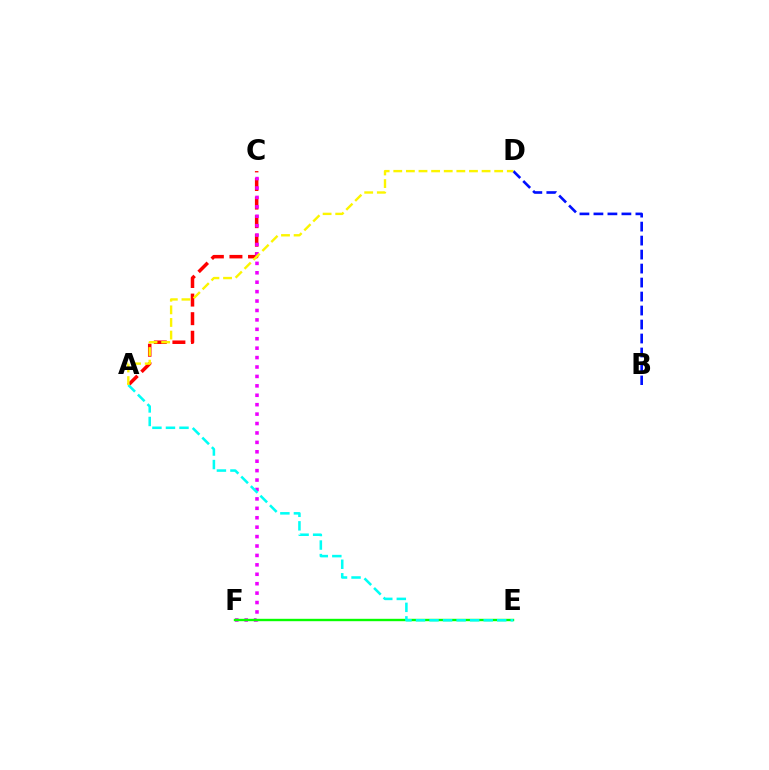{('A', 'C'): [{'color': '#ff0000', 'line_style': 'dashed', 'thickness': 2.52}], ('C', 'F'): [{'color': '#ee00ff', 'line_style': 'dotted', 'thickness': 2.56}], ('E', 'F'): [{'color': '#08ff00', 'line_style': 'solid', 'thickness': 1.72}], ('A', 'E'): [{'color': '#00fff6', 'line_style': 'dashed', 'thickness': 1.84}], ('B', 'D'): [{'color': '#0010ff', 'line_style': 'dashed', 'thickness': 1.9}], ('A', 'D'): [{'color': '#fcf500', 'line_style': 'dashed', 'thickness': 1.71}]}